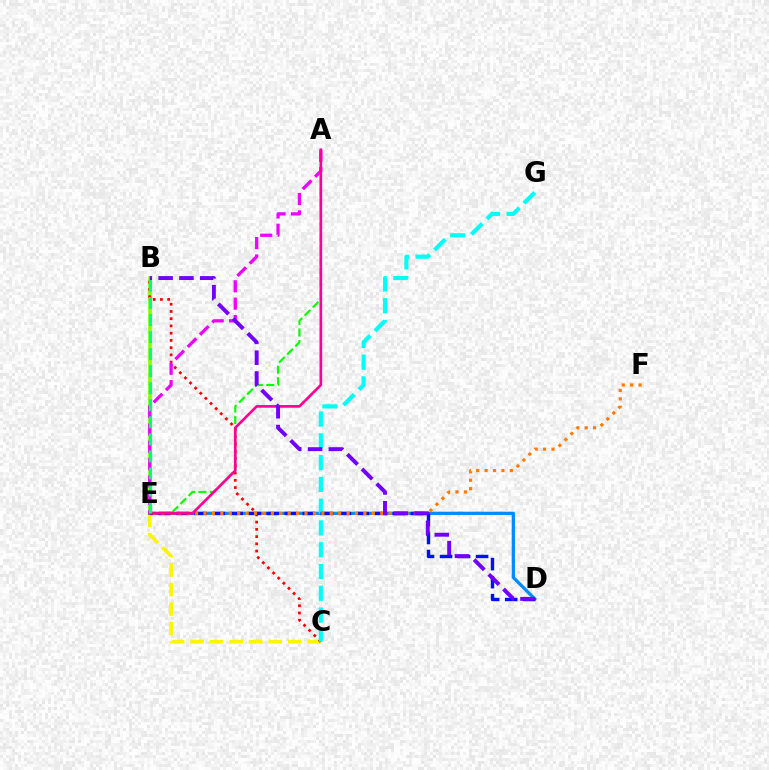{('B', 'E'): [{'color': '#84ff00', 'line_style': 'solid', 'thickness': 2.61}, {'color': '#00ff74', 'line_style': 'dashed', 'thickness': 2.32}], ('A', 'E'): [{'color': '#08ff00', 'line_style': 'dashed', 'thickness': 1.56}, {'color': '#ee00ff', 'line_style': 'dashed', 'thickness': 2.36}, {'color': '#ff0094', 'line_style': 'solid', 'thickness': 1.91}], ('C', 'E'): [{'color': '#fcf500', 'line_style': 'dashed', 'thickness': 2.65}], ('B', 'C'): [{'color': '#ff0000', 'line_style': 'dotted', 'thickness': 1.97}], ('D', 'E'): [{'color': '#008cff', 'line_style': 'solid', 'thickness': 2.34}, {'color': '#0010ff', 'line_style': 'dashed', 'thickness': 2.45}], ('C', 'G'): [{'color': '#00fff6', 'line_style': 'dashed', 'thickness': 2.96}], ('E', 'F'): [{'color': '#ff7c00', 'line_style': 'dotted', 'thickness': 2.29}], ('B', 'D'): [{'color': '#7200ff', 'line_style': 'dashed', 'thickness': 2.83}]}